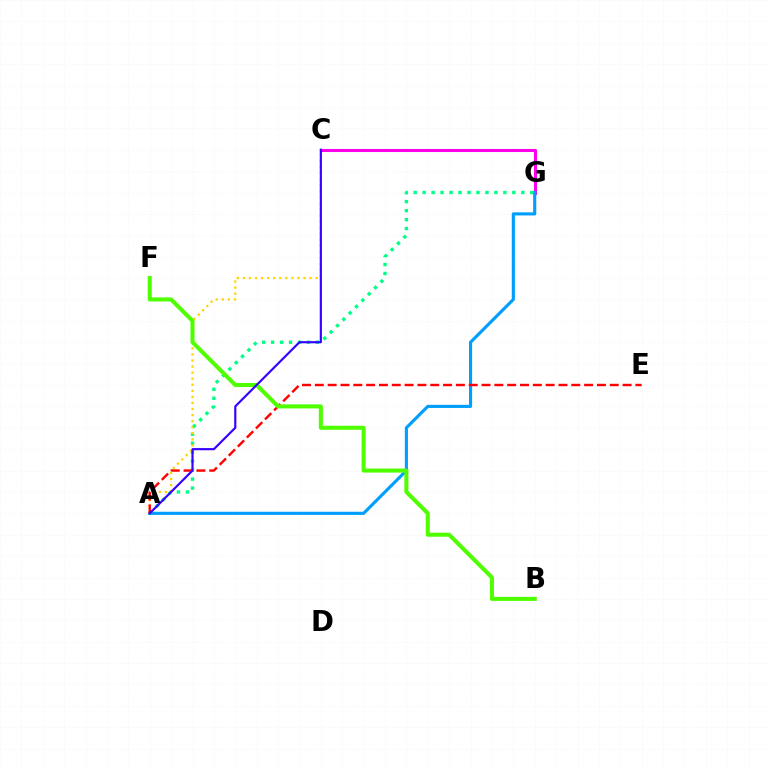{('A', 'G'): [{'color': '#00ff86', 'line_style': 'dotted', 'thickness': 2.44}, {'color': '#009eff', 'line_style': 'solid', 'thickness': 2.25}], ('C', 'G'): [{'color': '#ff00ed', 'line_style': 'solid', 'thickness': 2.19}], ('A', 'C'): [{'color': '#ffd500', 'line_style': 'dotted', 'thickness': 1.65}, {'color': '#3700ff', 'line_style': 'solid', 'thickness': 1.56}], ('A', 'E'): [{'color': '#ff0000', 'line_style': 'dashed', 'thickness': 1.74}], ('B', 'F'): [{'color': '#4fff00', 'line_style': 'solid', 'thickness': 2.92}]}